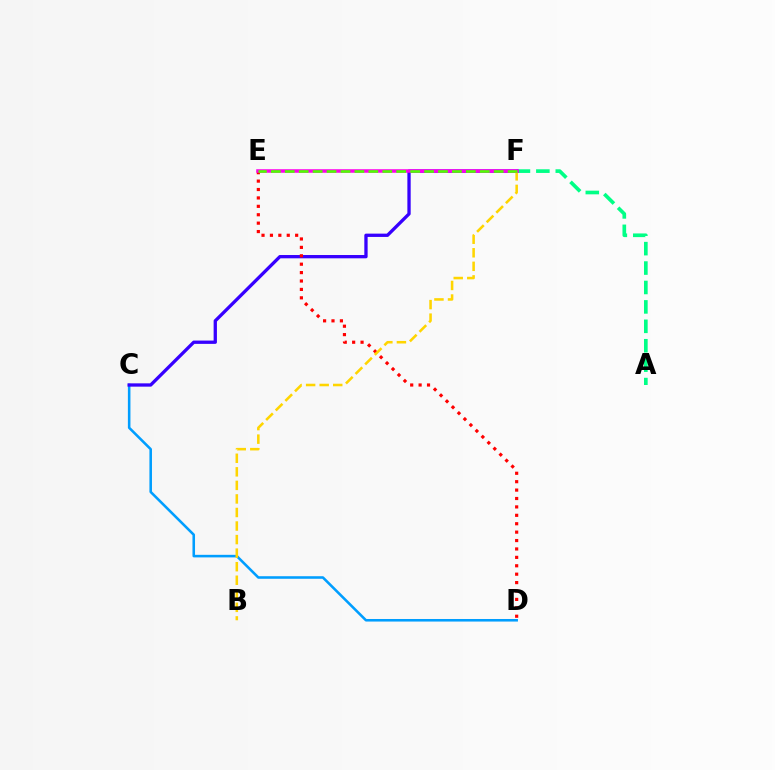{('C', 'D'): [{'color': '#009eff', 'line_style': 'solid', 'thickness': 1.85}], ('A', 'F'): [{'color': '#00ff86', 'line_style': 'dashed', 'thickness': 2.64}], ('C', 'F'): [{'color': '#3700ff', 'line_style': 'solid', 'thickness': 2.38}], ('D', 'E'): [{'color': '#ff0000', 'line_style': 'dotted', 'thickness': 2.28}], ('B', 'F'): [{'color': '#ffd500', 'line_style': 'dashed', 'thickness': 1.84}], ('E', 'F'): [{'color': '#ff00ed', 'line_style': 'solid', 'thickness': 2.54}, {'color': '#4fff00', 'line_style': 'dashed', 'thickness': 1.89}]}